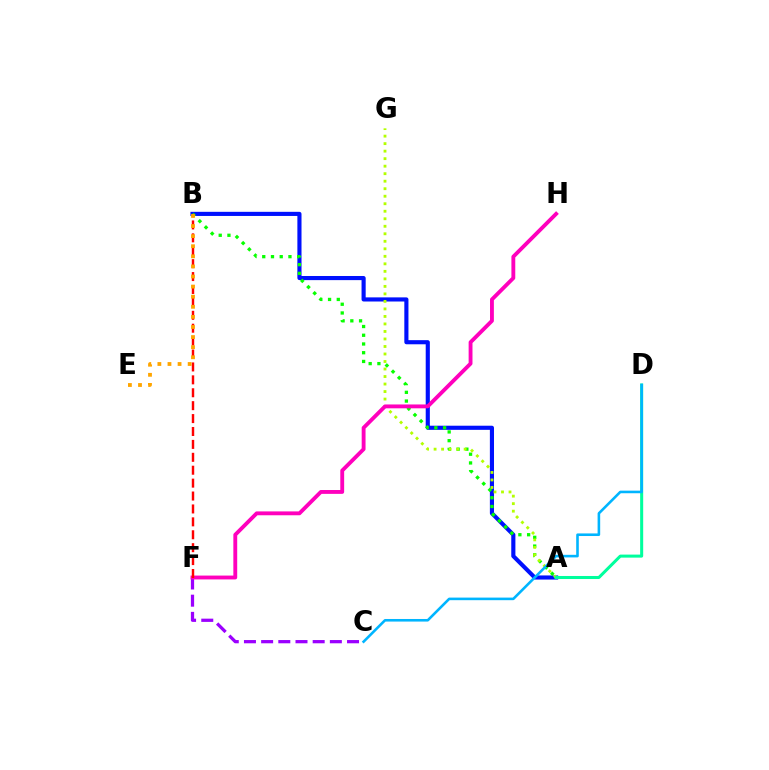{('A', 'B'): [{'color': '#0010ff', 'line_style': 'solid', 'thickness': 2.97}, {'color': '#08ff00', 'line_style': 'dotted', 'thickness': 2.37}], ('A', 'G'): [{'color': '#b3ff00', 'line_style': 'dotted', 'thickness': 2.04}], ('C', 'F'): [{'color': '#9b00ff', 'line_style': 'dashed', 'thickness': 2.33}], ('F', 'H'): [{'color': '#ff00bd', 'line_style': 'solid', 'thickness': 2.77}], ('B', 'F'): [{'color': '#ff0000', 'line_style': 'dashed', 'thickness': 1.75}], ('B', 'E'): [{'color': '#ffa500', 'line_style': 'dotted', 'thickness': 2.74}], ('A', 'D'): [{'color': '#00ff9d', 'line_style': 'solid', 'thickness': 2.18}], ('C', 'D'): [{'color': '#00b5ff', 'line_style': 'solid', 'thickness': 1.87}]}